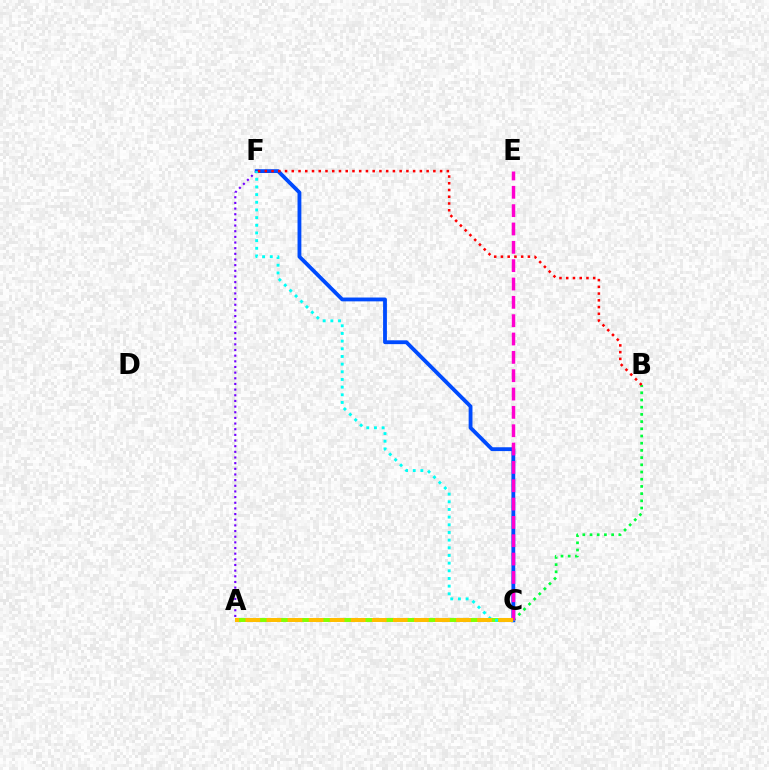{('A', 'F'): [{'color': '#7200ff', 'line_style': 'dotted', 'thickness': 1.54}], ('A', 'C'): [{'color': '#84ff00', 'line_style': 'dashed', 'thickness': 2.84}, {'color': '#ffbd00', 'line_style': 'dashed', 'thickness': 2.86}], ('C', 'F'): [{'color': '#004bff', 'line_style': 'solid', 'thickness': 2.76}, {'color': '#00fff6', 'line_style': 'dotted', 'thickness': 2.08}], ('B', 'C'): [{'color': '#00ff39', 'line_style': 'dotted', 'thickness': 1.96}], ('C', 'E'): [{'color': '#ff00cf', 'line_style': 'dashed', 'thickness': 2.49}], ('B', 'F'): [{'color': '#ff0000', 'line_style': 'dotted', 'thickness': 1.83}]}